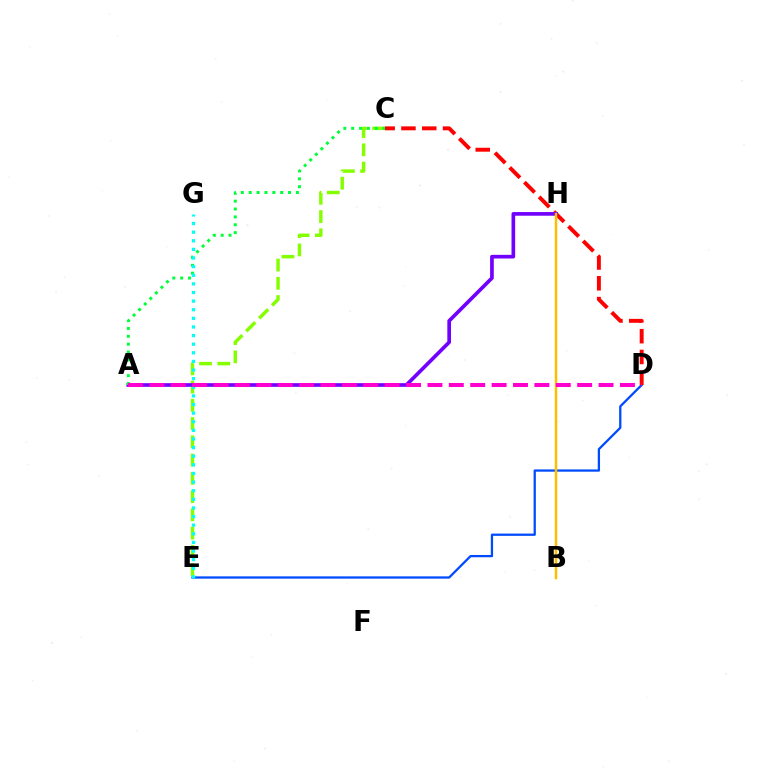{('D', 'E'): [{'color': '#004bff', 'line_style': 'solid', 'thickness': 1.64}], ('C', 'D'): [{'color': '#ff0000', 'line_style': 'dashed', 'thickness': 2.82}], ('C', 'E'): [{'color': '#84ff00', 'line_style': 'dashed', 'thickness': 2.48}], ('A', 'H'): [{'color': '#7200ff', 'line_style': 'solid', 'thickness': 2.64}], ('A', 'C'): [{'color': '#00ff39', 'line_style': 'dotted', 'thickness': 2.14}], ('B', 'H'): [{'color': '#ffbd00', 'line_style': 'solid', 'thickness': 1.78}], ('E', 'G'): [{'color': '#00fff6', 'line_style': 'dotted', 'thickness': 2.34}], ('A', 'D'): [{'color': '#ff00cf', 'line_style': 'dashed', 'thickness': 2.91}]}